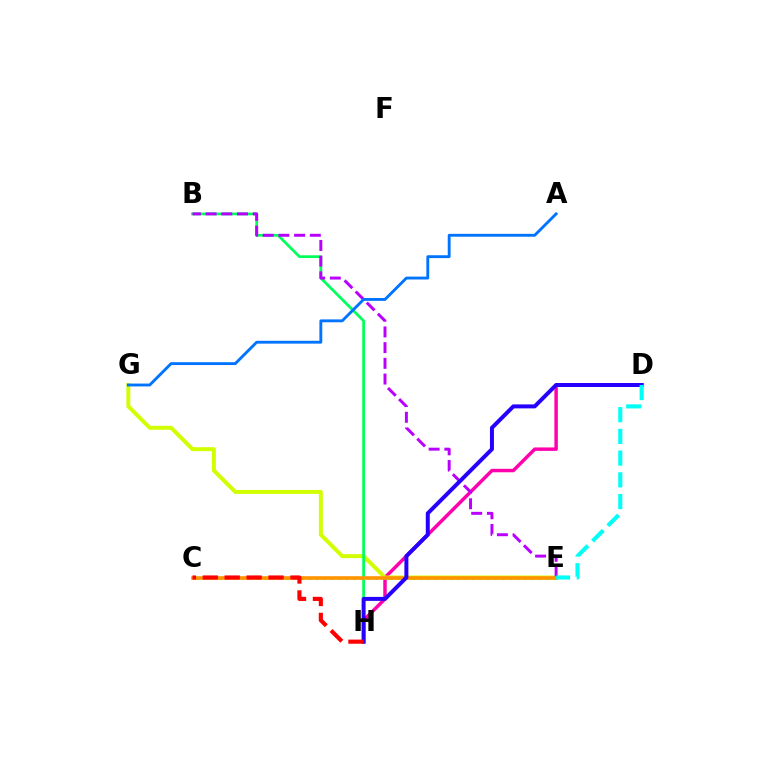{('D', 'H'): [{'color': '#ff00ac', 'line_style': 'solid', 'thickness': 2.48}, {'color': '#2500ff', 'line_style': 'solid', 'thickness': 2.86}], ('E', 'G'): [{'color': '#d1ff00', 'line_style': 'solid', 'thickness': 2.85}], ('B', 'H'): [{'color': '#00ff5c', 'line_style': 'solid', 'thickness': 1.97}], ('C', 'E'): [{'color': '#3dff00', 'line_style': 'dotted', 'thickness': 2.02}, {'color': '#ff9400', 'line_style': 'solid', 'thickness': 2.61}], ('B', 'E'): [{'color': '#b900ff', 'line_style': 'dashed', 'thickness': 2.13}], ('C', 'H'): [{'color': '#ff0000', 'line_style': 'dashed', 'thickness': 2.98}], ('D', 'E'): [{'color': '#00fff6', 'line_style': 'dashed', 'thickness': 2.95}], ('A', 'G'): [{'color': '#0074ff', 'line_style': 'solid', 'thickness': 2.06}]}